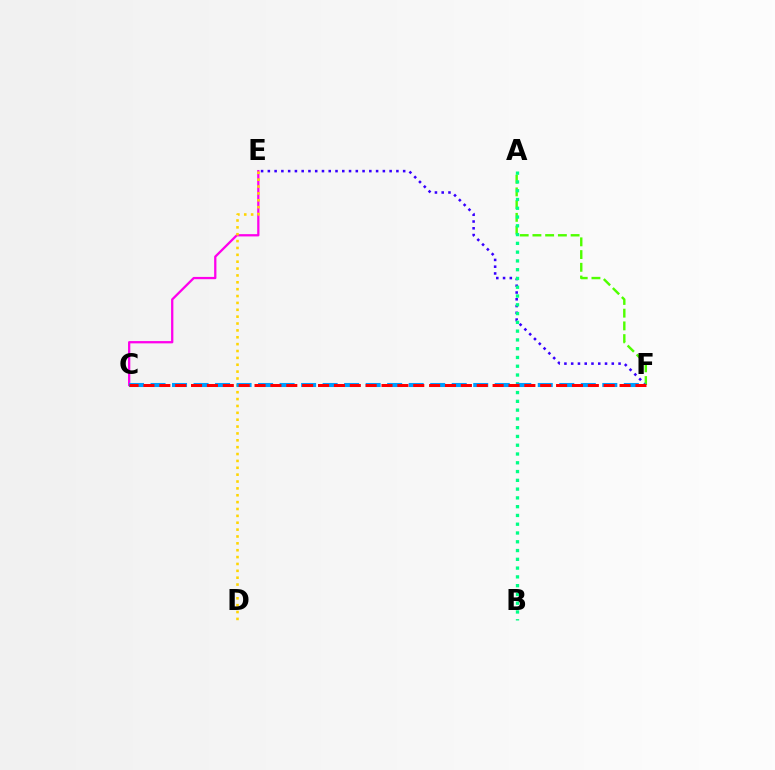{('C', 'E'): [{'color': '#ff00ed', 'line_style': 'solid', 'thickness': 1.64}], ('E', 'F'): [{'color': '#3700ff', 'line_style': 'dotted', 'thickness': 1.84}], ('A', 'F'): [{'color': '#4fff00', 'line_style': 'dashed', 'thickness': 1.73}], ('D', 'E'): [{'color': '#ffd500', 'line_style': 'dotted', 'thickness': 1.87}], ('A', 'B'): [{'color': '#00ff86', 'line_style': 'dotted', 'thickness': 2.38}], ('C', 'F'): [{'color': '#009eff', 'line_style': 'dashed', 'thickness': 2.92}, {'color': '#ff0000', 'line_style': 'dashed', 'thickness': 2.16}]}